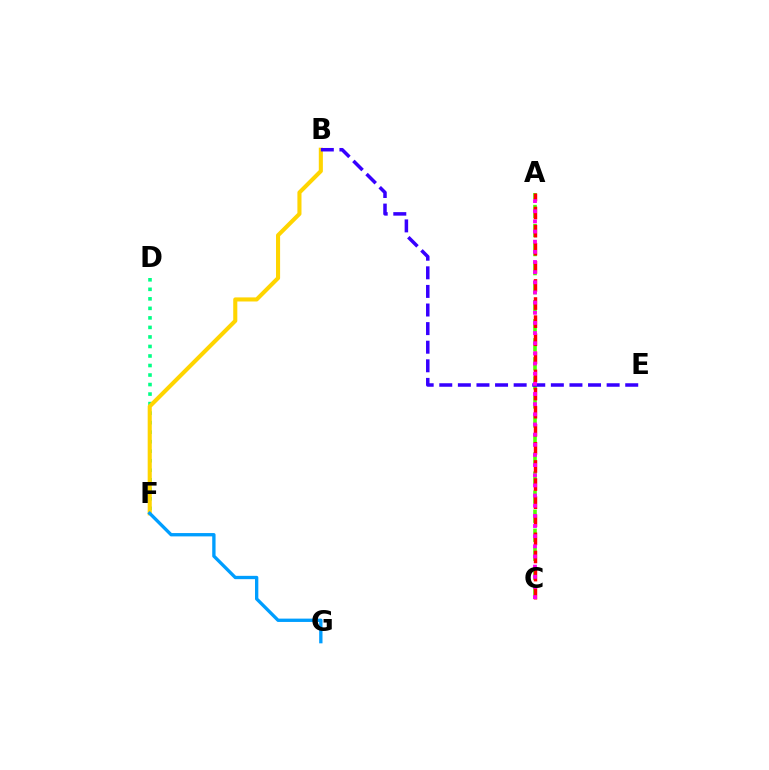{('D', 'F'): [{'color': '#00ff86', 'line_style': 'dotted', 'thickness': 2.59}], ('B', 'F'): [{'color': '#ffd500', 'line_style': 'solid', 'thickness': 2.94}], ('A', 'C'): [{'color': '#4fff00', 'line_style': 'dashed', 'thickness': 2.59}, {'color': '#ff0000', 'line_style': 'dashed', 'thickness': 2.46}, {'color': '#ff00ed', 'line_style': 'dotted', 'thickness': 2.76}], ('B', 'E'): [{'color': '#3700ff', 'line_style': 'dashed', 'thickness': 2.53}], ('F', 'G'): [{'color': '#009eff', 'line_style': 'solid', 'thickness': 2.4}]}